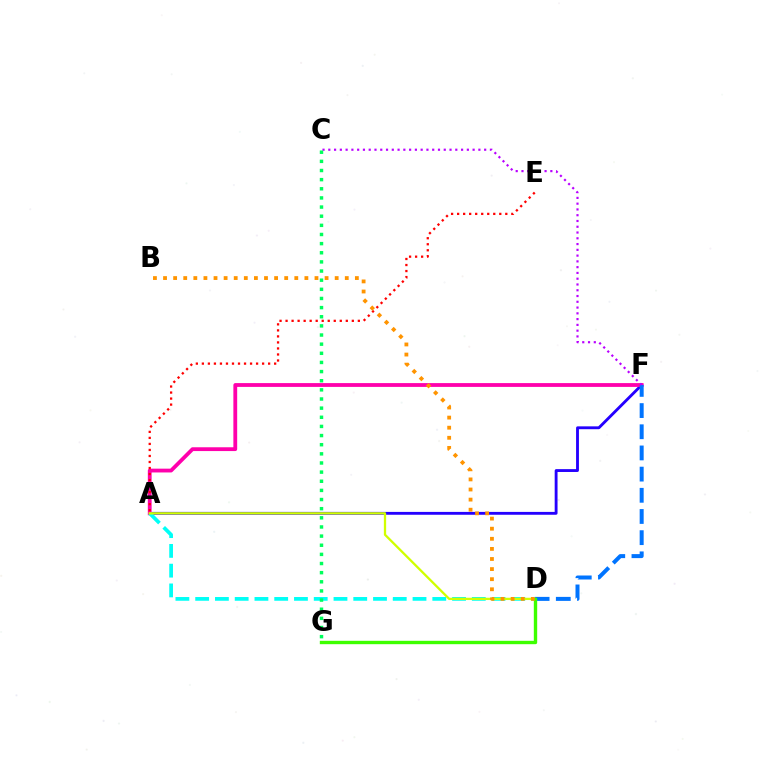{('A', 'F'): [{'color': '#2500ff', 'line_style': 'solid', 'thickness': 2.05}, {'color': '#ff00ac', 'line_style': 'solid', 'thickness': 2.74}], ('A', 'E'): [{'color': '#ff0000', 'line_style': 'dotted', 'thickness': 1.64}], ('D', 'F'): [{'color': '#0074ff', 'line_style': 'dashed', 'thickness': 2.88}], ('A', 'D'): [{'color': '#00fff6', 'line_style': 'dashed', 'thickness': 2.68}, {'color': '#d1ff00', 'line_style': 'solid', 'thickness': 1.65}], ('C', 'F'): [{'color': '#b900ff', 'line_style': 'dotted', 'thickness': 1.57}], ('D', 'G'): [{'color': '#3dff00', 'line_style': 'solid', 'thickness': 2.43}], ('C', 'G'): [{'color': '#00ff5c', 'line_style': 'dotted', 'thickness': 2.48}], ('B', 'D'): [{'color': '#ff9400', 'line_style': 'dotted', 'thickness': 2.74}]}